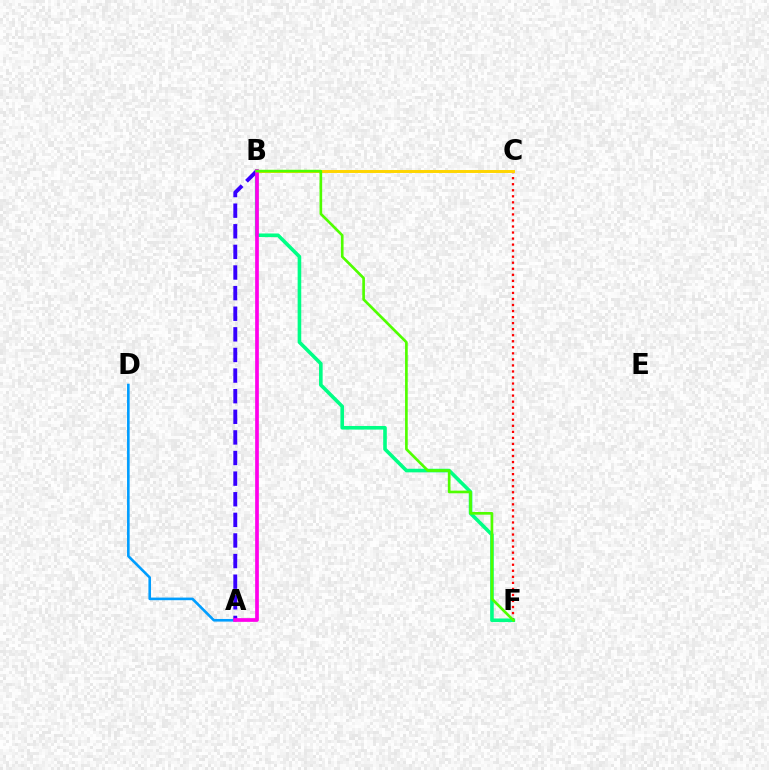{('A', 'D'): [{'color': '#009eff', 'line_style': 'solid', 'thickness': 1.88}], ('C', 'F'): [{'color': '#ff0000', 'line_style': 'dotted', 'thickness': 1.64}], ('B', 'C'): [{'color': '#ffd500', 'line_style': 'solid', 'thickness': 2.12}], ('B', 'F'): [{'color': '#00ff86', 'line_style': 'solid', 'thickness': 2.6}, {'color': '#4fff00', 'line_style': 'solid', 'thickness': 1.92}], ('A', 'B'): [{'color': '#3700ff', 'line_style': 'dashed', 'thickness': 2.8}, {'color': '#ff00ed', 'line_style': 'solid', 'thickness': 2.66}]}